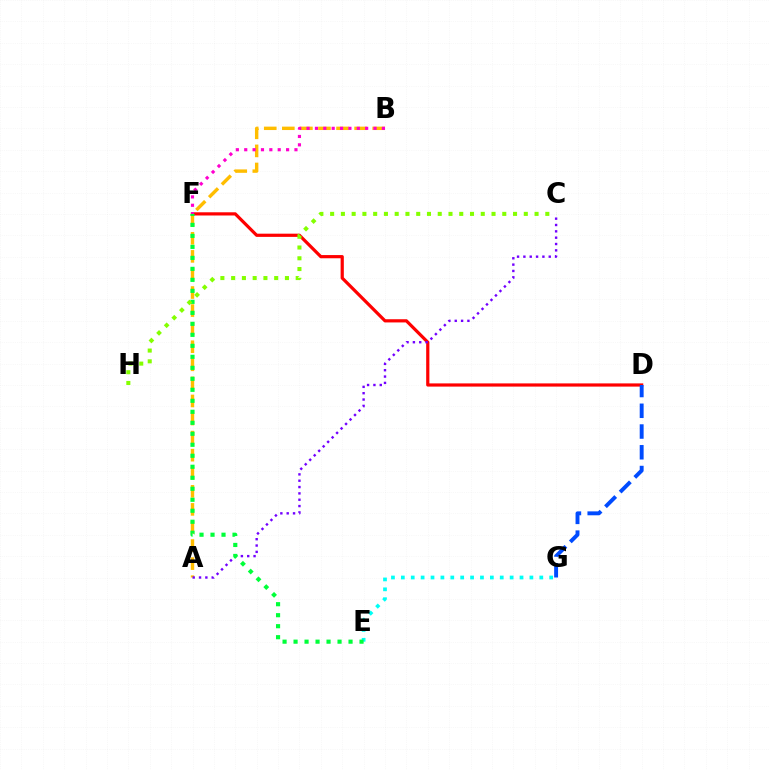{('A', 'B'): [{'color': '#ffbd00', 'line_style': 'dashed', 'thickness': 2.46}], ('E', 'G'): [{'color': '#00fff6', 'line_style': 'dotted', 'thickness': 2.69}], ('D', 'F'): [{'color': '#ff0000', 'line_style': 'solid', 'thickness': 2.31}], ('A', 'C'): [{'color': '#7200ff', 'line_style': 'dotted', 'thickness': 1.72}], ('B', 'F'): [{'color': '#ff00cf', 'line_style': 'dotted', 'thickness': 2.27}], ('D', 'G'): [{'color': '#004bff', 'line_style': 'dashed', 'thickness': 2.82}], ('E', 'F'): [{'color': '#00ff39', 'line_style': 'dotted', 'thickness': 2.99}], ('C', 'H'): [{'color': '#84ff00', 'line_style': 'dotted', 'thickness': 2.92}]}